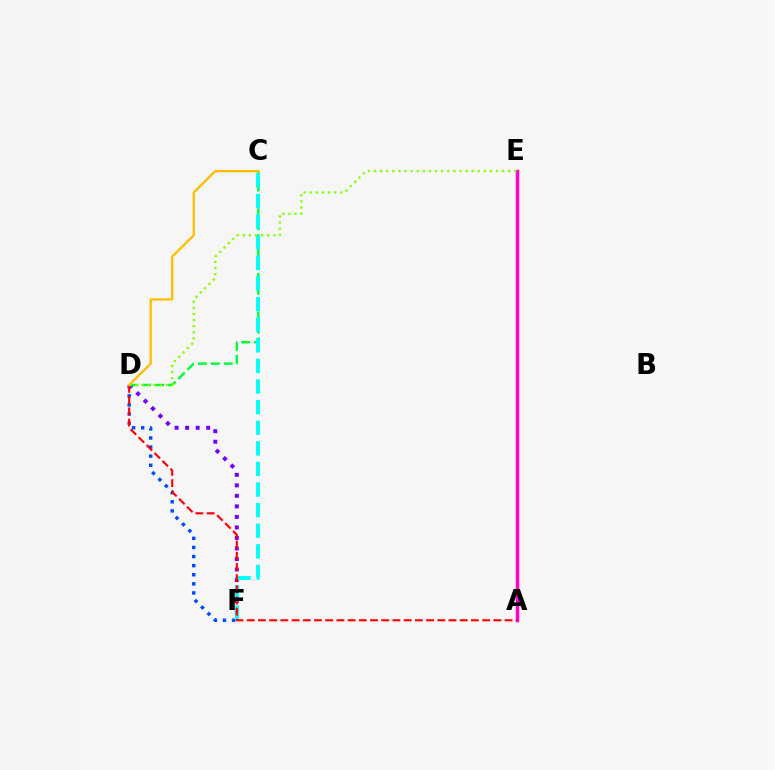{('A', 'E'): [{'color': '#ff00cf', 'line_style': 'solid', 'thickness': 2.51}], ('D', 'F'): [{'color': '#7200ff', 'line_style': 'dotted', 'thickness': 2.86}, {'color': '#004bff', 'line_style': 'dotted', 'thickness': 2.47}], ('C', 'D'): [{'color': '#00ff39', 'line_style': 'dashed', 'thickness': 1.76}, {'color': '#ffbd00', 'line_style': 'solid', 'thickness': 1.65}], ('C', 'F'): [{'color': '#00fff6', 'line_style': 'dashed', 'thickness': 2.8}], ('D', 'E'): [{'color': '#84ff00', 'line_style': 'dotted', 'thickness': 1.66}], ('A', 'D'): [{'color': '#ff0000', 'line_style': 'dashed', 'thickness': 1.52}]}